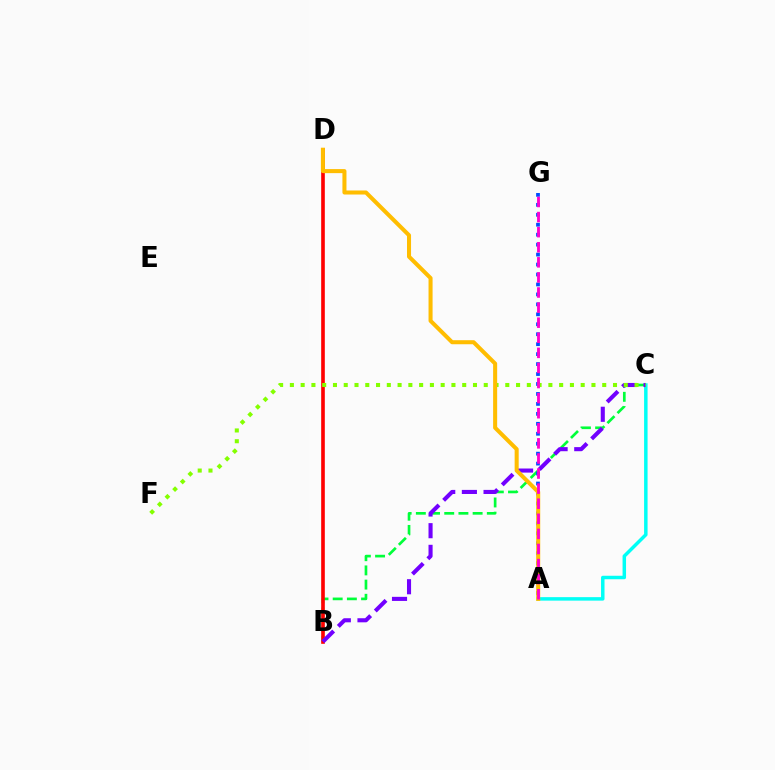{('B', 'C'): [{'color': '#00ff39', 'line_style': 'dashed', 'thickness': 1.93}, {'color': '#7200ff', 'line_style': 'dashed', 'thickness': 2.94}], ('A', 'G'): [{'color': '#004bff', 'line_style': 'dotted', 'thickness': 2.7}, {'color': '#ff00cf', 'line_style': 'dashed', 'thickness': 2.05}], ('B', 'D'): [{'color': '#ff0000', 'line_style': 'solid', 'thickness': 2.62}], ('A', 'C'): [{'color': '#00fff6', 'line_style': 'solid', 'thickness': 2.5}], ('C', 'F'): [{'color': '#84ff00', 'line_style': 'dotted', 'thickness': 2.93}], ('A', 'D'): [{'color': '#ffbd00', 'line_style': 'solid', 'thickness': 2.91}]}